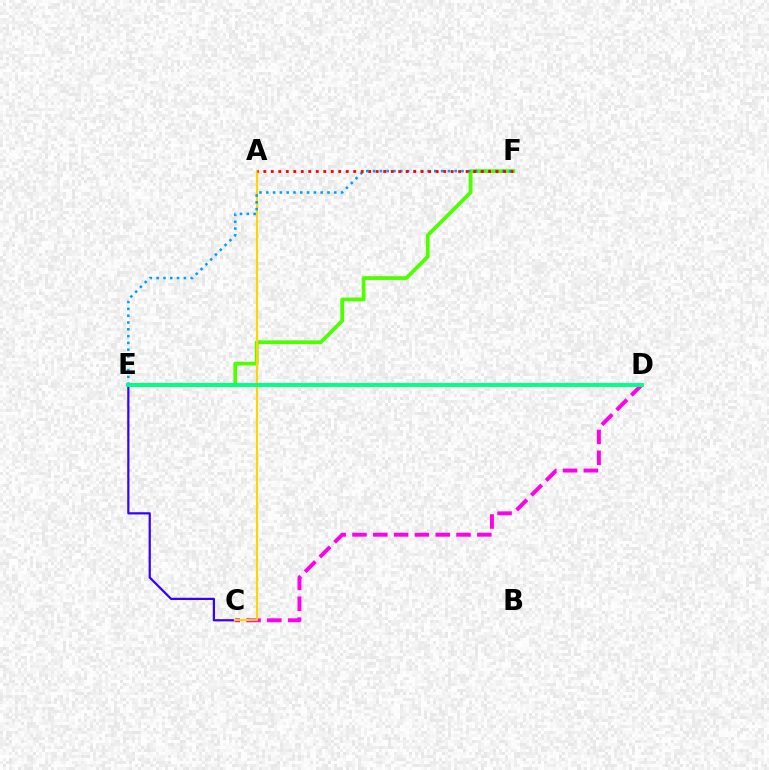{('E', 'F'): [{'color': '#4fff00', 'line_style': 'solid', 'thickness': 2.71}, {'color': '#009eff', 'line_style': 'dotted', 'thickness': 1.85}], ('C', 'E'): [{'color': '#3700ff', 'line_style': 'solid', 'thickness': 1.6}], ('C', 'D'): [{'color': '#ff00ed', 'line_style': 'dashed', 'thickness': 2.83}], ('A', 'C'): [{'color': '#ffd500', 'line_style': 'solid', 'thickness': 1.55}], ('A', 'F'): [{'color': '#ff0000', 'line_style': 'dotted', 'thickness': 2.04}], ('D', 'E'): [{'color': '#00ff86', 'line_style': 'solid', 'thickness': 2.81}]}